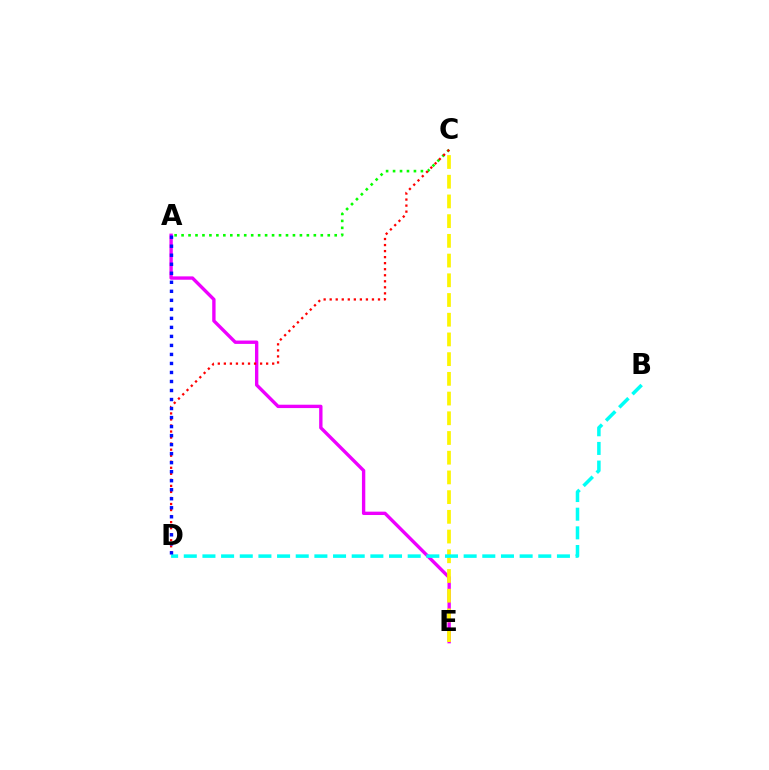{('A', 'E'): [{'color': '#ee00ff', 'line_style': 'solid', 'thickness': 2.42}], ('C', 'E'): [{'color': '#fcf500', 'line_style': 'dashed', 'thickness': 2.68}], ('A', 'C'): [{'color': '#08ff00', 'line_style': 'dotted', 'thickness': 1.89}], ('B', 'D'): [{'color': '#00fff6', 'line_style': 'dashed', 'thickness': 2.53}], ('C', 'D'): [{'color': '#ff0000', 'line_style': 'dotted', 'thickness': 1.64}], ('A', 'D'): [{'color': '#0010ff', 'line_style': 'dotted', 'thickness': 2.45}]}